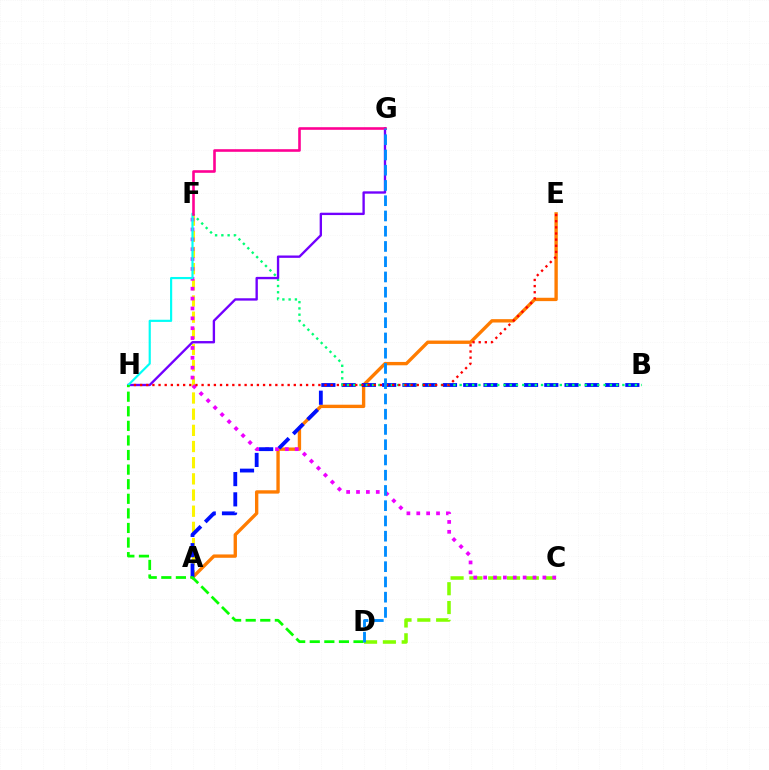{('C', 'D'): [{'color': '#84ff00', 'line_style': 'dashed', 'thickness': 2.56}], ('A', 'F'): [{'color': '#fcf500', 'line_style': 'dashed', 'thickness': 2.2}], ('A', 'E'): [{'color': '#ff7c00', 'line_style': 'solid', 'thickness': 2.41}], ('C', 'F'): [{'color': '#ee00ff', 'line_style': 'dotted', 'thickness': 2.68}], ('A', 'B'): [{'color': '#0010ff', 'line_style': 'dashed', 'thickness': 2.75}], ('B', 'F'): [{'color': '#00ff74', 'line_style': 'dotted', 'thickness': 1.7}], ('G', 'H'): [{'color': '#7200ff', 'line_style': 'solid', 'thickness': 1.69}], ('E', 'H'): [{'color': '#ff0000', 'line_style': 'dotted', 'thickness': 1.67}], ('F', 'H'): [{'color': '#00fff6', 'line_style': 'solid', 'thickness': 1.56}], ('F', 'G'): [{'color': '#ff0094', 'line_style': 'solid', 'thickness': 1.88}], ('D', 'H'): [{'color': '#08ff00', 'line_style': 'dashed', 'thickness': 1.98}], ('D', 'G'): [{'color': '#008cff', 'line_style': 'dashed', 'thickness': 2.07}]}